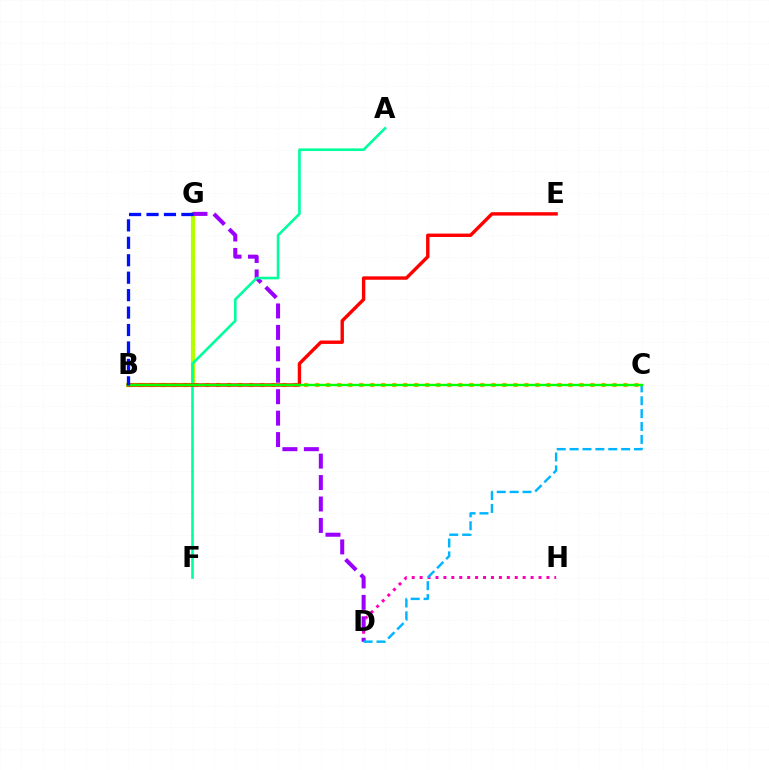{('B', 'G'): [{'color': '#b3ff00', 'line_style': 'solid', 'thickness': 3.0}, {'color': '#0010ff', 'line_style': 'dashed', 'thickness': 2.37}], ('D', 'H'): [{'color': '#ff00bd', 'line_style': 'dotted', 'thickness': 2.15}], ('D', 'G'): [{'color': '#9b00ff', 'line_style': 'dashed', 'thickness': 2.91}], ('B', 'C'): [{'color': '#ffa500', 'line_style': 'dotted', 'thickness': 2.99}, {'color': '#08ff00', 'line_style': 'solid', 'thickness': 1.74}], ('C', 'D'): [{'color': '#00b5ff', 'line_style': 'dashed', 'thickness': 1.75}], ('A', 'F'): [{'color': '#00ff9d', 'line_style': 'solid', 'thickness': 1.89}], ('B', 'E'): [{'color': '#ff0000', 'line_style': 'solid', 'thickness': 2.45}]}